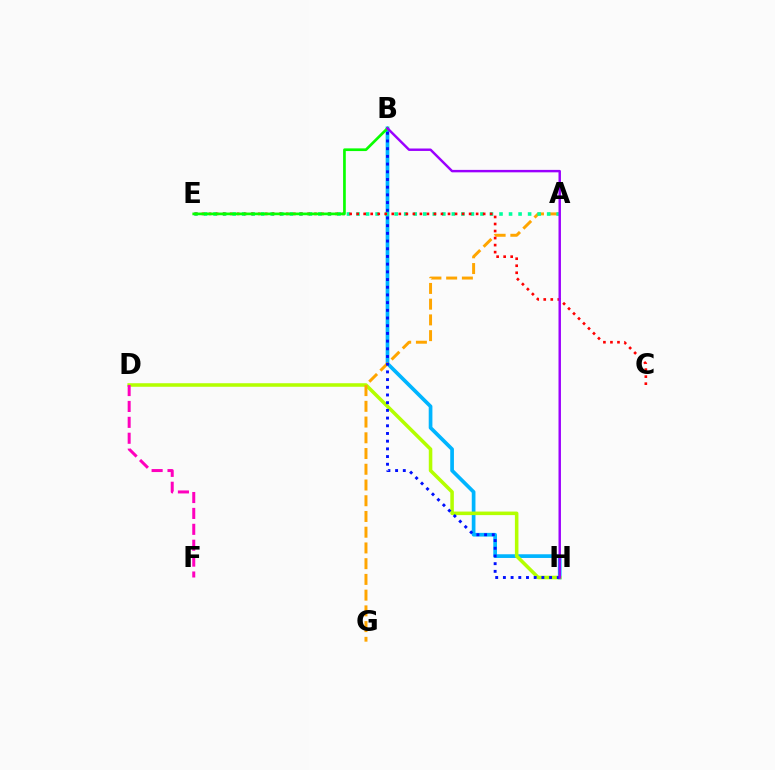{('B', 'H'): [{'color': '#00b5ff', 'line_style': 'solid', 'thickness': 2.66}, {'color': '#0010ff', 'line_style': 'dotted', 'thickness': 2.09}, {'color': '#9b00ff', 'line_style': 'solid', 'thickness': 1.76}], ('D', 'H'): [{'color': '#b3ff00', 'line_style': 'solid', 'thickness': 2.55}], ('A', 'G'): [{'color': '#ffa500', 'line_style': 'dashed', 'thickness': 2.14}], ('A', 'E'): [{'color': '#00ff9d', 'line_style': 'dotted', 'thickness': 2.59}], ('C', 'E'): [{'color': '#ff0000', 'line_style': 'dotted', 'thickness': 1.91}], ('B', 'E'): [{'color': '#08ff00', 'line_style': 'solid', 'thickness': 1.94}], ('D', 'F'): [{'color': '#ff00bd', 'line_style': 'dashed', 'thickness': 2.16}]}